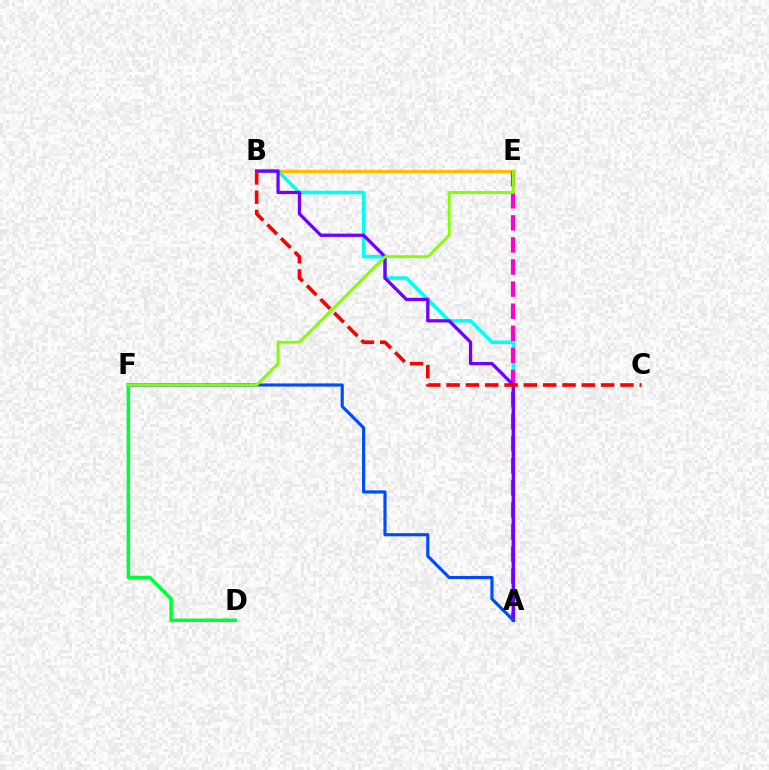{('B', 'E'): [{'color': '#ffbd00', 'line_style': 'solid', 'thickness': 2.46}], ('A', 'B'): [{'color': '#00fff6', 'line_style': 'solid', 'thickness': 2.55}, {'color': '#7200ff', 'line_style': 'solid', 'thickness': 2.36}], ('A', 'E'): [{'color': '#ff00cf', 'line_style': 'dashed', 'thickness': 3.0}], ('A', 'F'): [{'color': '#004bff', 'line_style': 'solid', 'thickness': 2.26}], ('D', 'F'): [{'color': '#00ff39', 'line_style': 'solid', 'thickness': 2.51}], ('E', 'F'): [{'color': '#84ff00', 'line_style': 'solid', 'thickness': 2.07}], ('B', 'C'): [{'color': '#ff0000', 'line_style': 'dashed', 'thickness': 2.62}]}